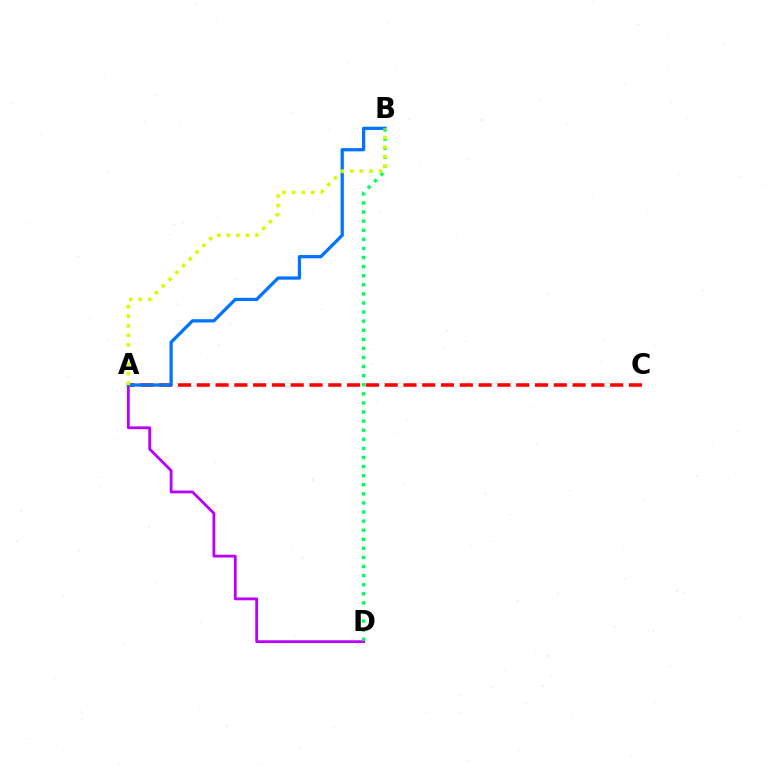{('A', 'D'): [{'color': '#b900ff', 'line_style': 'solid', 'thickness': 2.02}], ('B', 'D'): [{'color': '#00ff5c', 'line_style': 'dotted', 'thickness': 2.47}], ('A', 'C'): [{'color': '#ff0000', 'line_style': 'dashed', 'thickness': 2.55}], ('A', 'B'): [{'color': '#0074ff', 'line_style': 'solid', 'thickness': 2.34}, {'color': '#d1ff00', 'line_style': 'dotted', 'thickness': 2.6}]}